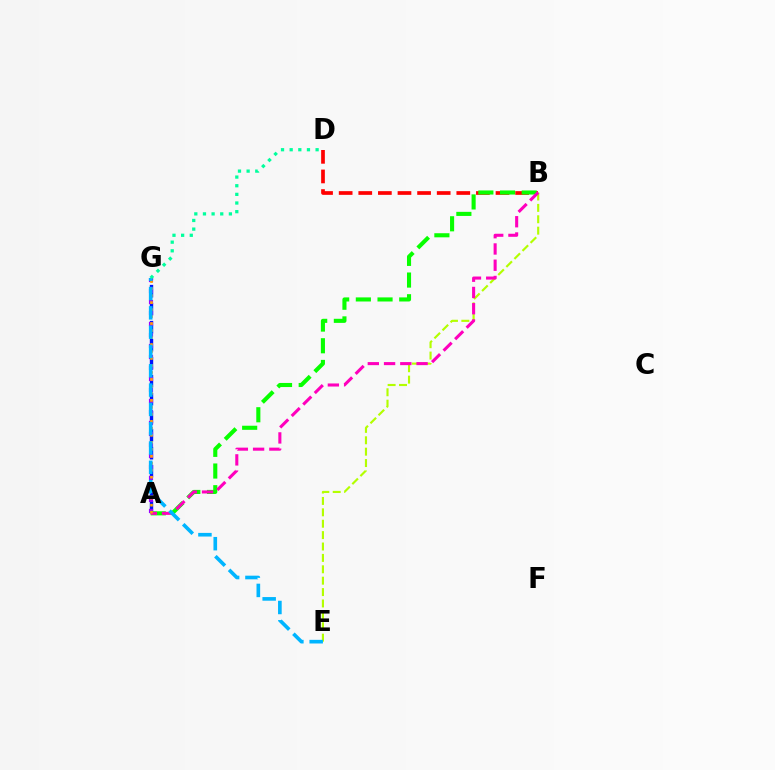{('B', 'D'): [{'color': '#ff0000', 'line_style': 'dashed', 'thickness': 2.66}], ('A', 'G'): [{'color': '#0010ff', 'line_style': 'dashed', 'thickness': 2.45}, {'color': '#9b00ff', 'line_style': 'dotted', 'thickness': 2.99}, {'color': '#ffa500', 'line_style': 'dotted', 'thickness': 1.9}], ('B', 'E'): [{'color': '#b3ff00', 'line_style': 'dashed', 'thickness': 1.55}], ('A', 'B'): [{'color': '#08ff00', 'line_style': 'dashed', 'thickness': 2.95}, {'color': '#ff00bd', 'line_style': 'dashed', 'thickness': 2.21}], ('E', 'G'): [{'color': '#00b5ff', 'line_style': 'dashed', 'thickness': 2.62}], ('D', 'G'): [{'color': '#00ff9d', 'line_style': 'dotted', 'thickness': 2.35}]}